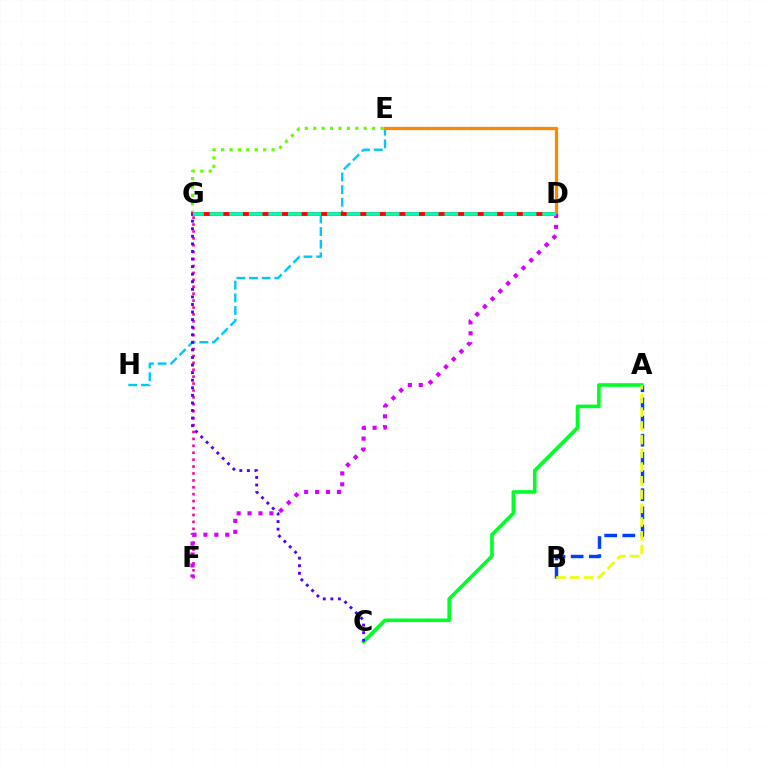{('E', 'G'): [{'color': '#66ff00', 'line_style': 'dotted', 'thickness': 2.29}], ('F', 'G'): [{'color': '#ff00a0', 'line_style': 'dotted', 'thickness': 1.88}], ('E', 'H'): [{'color': '#00c7ff', 'line_style': 'dashed', 'thickness': 1.72}], ('D', 'G'): [{'color': '#ff0000', 'line_style': 'solid', 'thickness': 2.78}, {'color': '#00ffaf', 'line_style': 'dashed', 'thickness': 2.66}], ('D', 'E'): [{'color': '#ff8800', 'line_style': 'solid', 'thickness': 2.37}], ('A', 'B'): [{'color': '#003fff', 'line_style': 'dashed', 'thickness': 2.47}, {'color': '#eeff00', 'line_style': 'dashed', 'thickness': 1.87}], ('D', 'F'): [{'color': '#d600ff', 'line_style': 'dotted', 'thickness': 2.97}], ('A', 'C'): [{'color': '#00ff27', 'line_style': 'solid', 'thickness': 2.59}], ('C', 'G'): [{'color': '#4f00ff', 'line_style': 'dotted', 'thickness': 2.06}]}